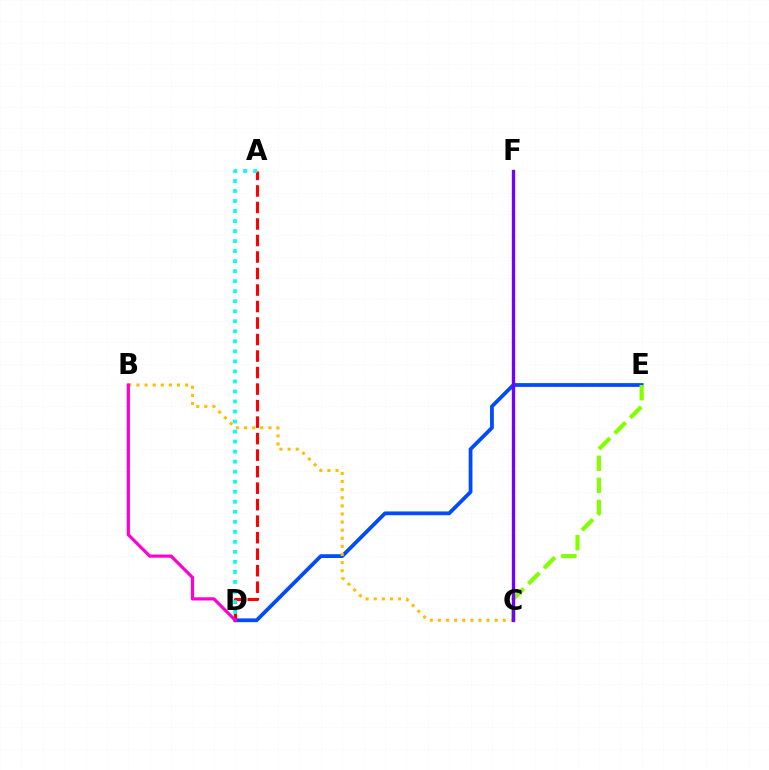{('D', 'E'): [{'color': '#004bff', 'line_style': 'solid', 'thickness': 2.72}], ('C', 'F'): [{'color': '#00ff39', 'line_style': 'solid', 'thickness': 2.07}, {'color': '#7200ff', 'line_style': 'solid', 'thickness': 2.4}], ('A', 'D'): [{'color': '#ff0000', 'line_style': 'dashed', 'thickness': 2.24}, {'color': '#00fff6', 'line_style': 'dotted', 'thickness': 2.72}], ('C', 'E'): [{'color': '#84ff00', 'line_style': 'dashed', 'thickness': 3.0}], ('B', 'C'): [{'color': '#ffbd00', 'line_style': 'dotted', 'thickness': 2.2}], ('B', 'D'): [{'color': '#ff00cf', 'line_style': 'solid', 'thickness': 2.3}]}